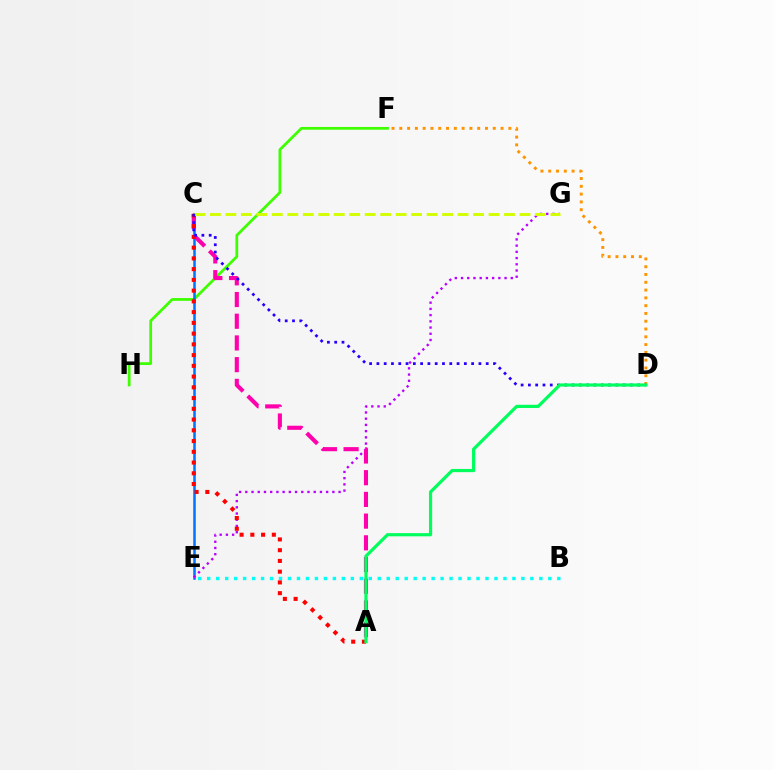{('D', 'F'): [{'color': '#ff9400', 'line_style': 'dotted', 'thickness': 2.12}], ('F', 'H'): [{'color': '#3dff00', 'line_style': 'solid', 'thickness': 1.97}], ('C', 'E'): [{'color': '#0074ff', 'line_style': 'solid', 'thickness': 1.82}], ('E', 'G'): [{'color': '#b900ff', 'line_style': 'dotted', 'thickness': 1.69}], ('A', 'C'): [{'color': '#ff00ac', 'line_style': 'dashed', 'thickness': 2.95}, {'color': '#ff0000', 'line_style': 'dotted', 'thickness': 2.92}], ('B', 'E'): [{'color': '#00fff6', 'line_style': 'dotted', 'thickness': 2.44}], ('C', 'G'): [{'color': '#d1ff00', 'line_style': 'dashed', 'thickness': 2.1}], ('C', 'D'): [{'color': '#2500ff', 'line_style': 'dotted', 'thickness': 1.98}], ('A', 'D'): [{'color': '#00ff5c', 'line_style': 'solid', 'thickness': 2.3}]}